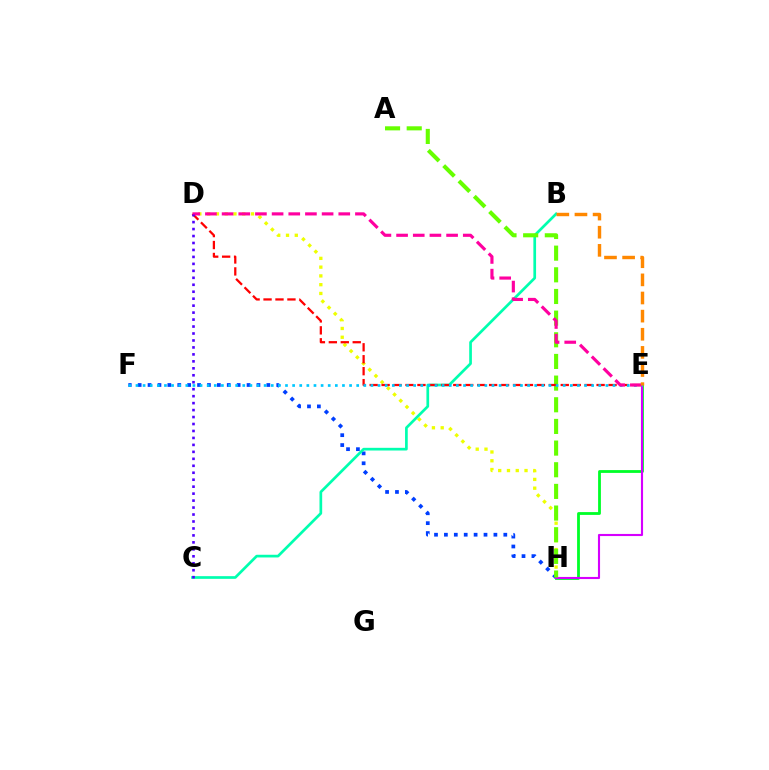{('E', 'H'): [{'color': '#00ff27', 'line_style': 'solid', 'thickness': 2.02}, {'color': '#d600ff', 'line_style': 'solid', 'thickness': 1.52}], ('D', 'H'): [{'color': '#eeff00', 'line_style': 'dotted', 'thickness': 2.38}], ('F', 'H'): [{'color': '#003fff', 'line_style': 'dotted', 'thickness': 2.69}], ('B', 'C'): [{'color': '#00ffaf', 'line_style': 'solid', 'thickness': 1.94}], ('A', 'H'): [{'color': '#66ff00', 'line_style': 'dashed', 'thickness': 2.94}], ('D', 'E'): [{'color': '#ff0000', 'line_style': 'dashed', 'thickness': 1.62}, {'color': '#ff00a0', 'line_style': 'dashed', 'thickness': 2.26}], ('E', 'F'): [{'color': '#00c7ff', 'line_style': 'dotted', 'thickness': 1.93}], ('C', 'D'): [{'color': '#4f00ff', 'line_style': 'dotted', 'thickness': 1.89}], ('B', 'E'): [{'color': '#ff8800', 'line_style': 'dashed', 'thickness': 2.46}]}